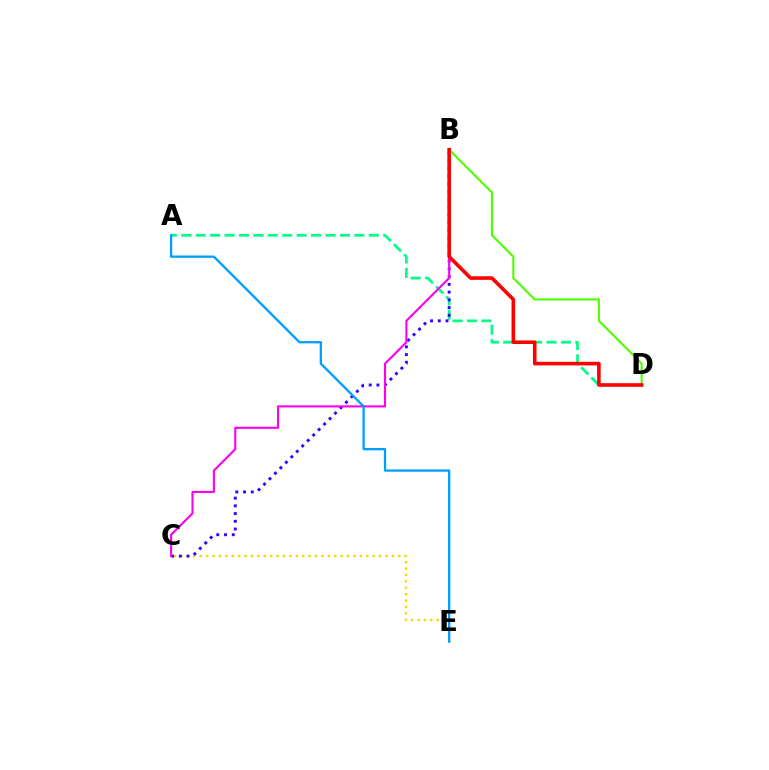{('A', 'D'): [{'color': '#00ff86', 'line_style': 'dashed', 'thickness': 1.96}], ('C', 'E'): [{'color': '#ffd500', 'line_style': 'dotted', 'thickness': 1.74}], ('B', 'C'): [{'color': '#3700ff', 'line_style': 'dotted', 'thickness': 2.1}, {'color': '#ff00ed', 'line_style': 'solid', 'thickness': 1.53}], ('B', 'D'): [{'color': '#4fff00', 'line_style': 'solid', 'thickness': 1.51}, {'color': '#ff0000', 'line_style': 'solid', 'thickness': 2.58}], ('A', 'E'): [{'color': '#009eff', 'line_style': 'solid', 'thickness': 1.66}]}